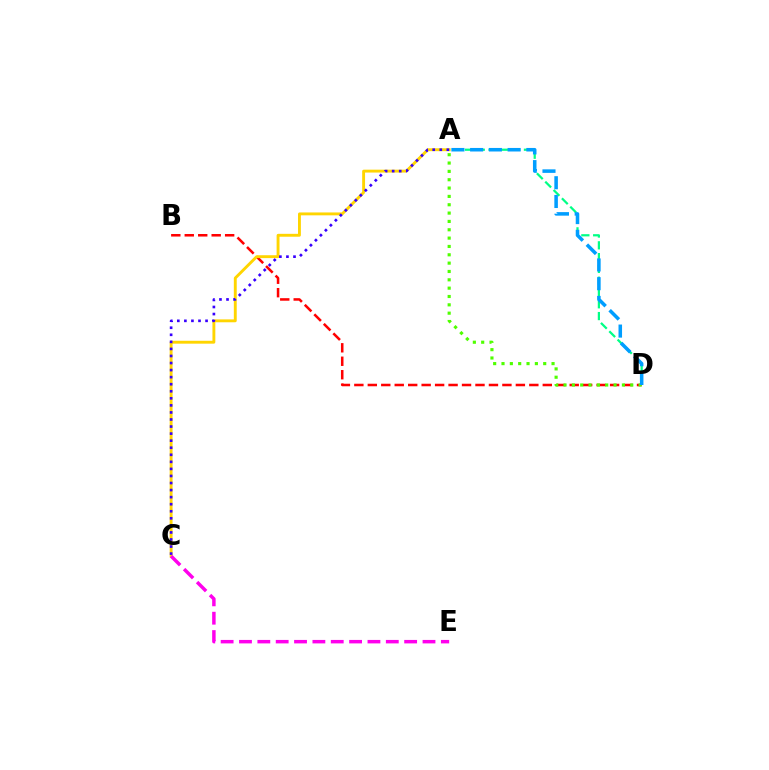{('A', 'D'): [{'color': '#00ff86', 'line_style': 'dashed', 'thickness': 1.6}, {'color': '#4fff00', 'line_style': 'dotted', 'thickness': 2.27}, {'color': '#009eff', 'line_style': 'dashed', 'thickness': 2.55}], ('B', 'D'): [{'color': '#ff0000', 'line_style': 'dashed', 'thickness': 1.83}], ('A', 'C'): [{'color': '#ffd500', 'line_style': 'solid', 'thickness': 2.08}, {'color': '#3700ff', 'line_style': 'dotted', 'thickness': 1.92}], ('C', 'E'): [{'color': '#ff00ed', 'line_style': 'dashed', 'thickness': 2.49}]}